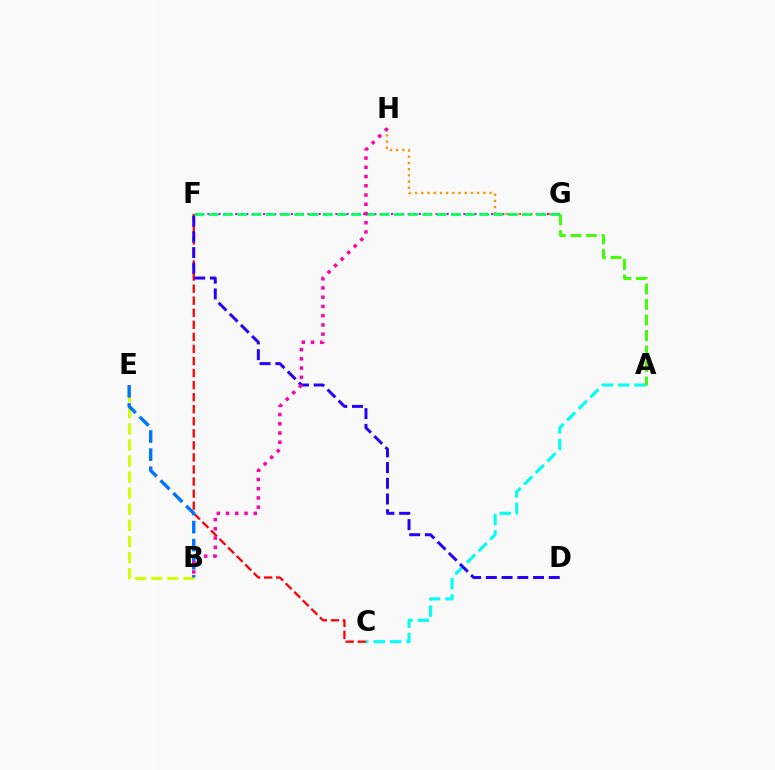{('C', 'F'): [{'color': '#ff0000', 'line_style': 'dashed', 'thickness': 1.64}], ('A', 'C'): [{'color': '#00fff6', 'line_style': 'dashed', 'thickness': 2.22}], ('D', 'F'): [{'color': '#2500ff', 'line_style': 'dashed', 'thickness': 2.14}], ('F', 'G'): [{'color': '#b900ff', 'line_style': 'dotted', 'thickness': 1.51}, {'color': '#00ff5c', 'line_style': 'dashed', 'thickness': 1.93}], ('G', 'H'): [{'color': '#ff9400', 'line_style': 'dotted', 'thickness': 1.68}], ('B', 'E'): [{'color': '#d1ff00', 'line_style': 'dashed', 'thickness': 2.18}, {'color': '#0074ff', 'line_style': 'dashed', 'thickness': 2.46}], ('B', 'H'): [{'color': '#ff00ac', 'line_style': 'dotted', 'thickness': 2.51}], ('A', 'G'): [{'color': '#3dff00', 'line_style': 'dashed', 'thickness': 2.11}]}